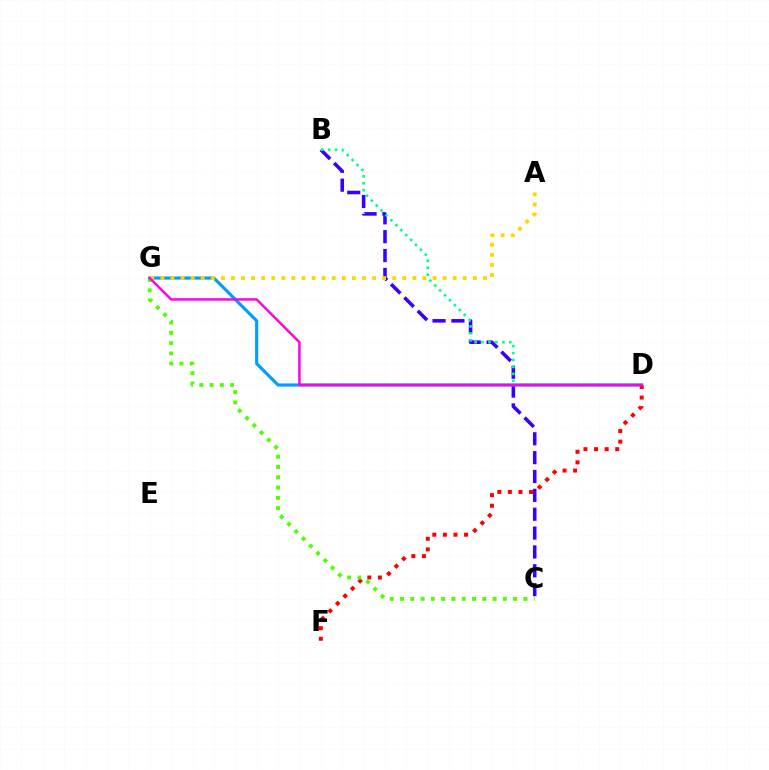{('B', 'C'): [{'color': '#3700ff', 'line_style': 'dashed', 'thickness': 2.56}], ('D', 'G'): [{'color': '#009eff', 'line_style': 'solid', 'thickness': 2.26}, {'color': '#ff00ed', 'line_style': 'solid', 'thickness': 1.78}], ('B', 'D'): [{'color': '#00ff86', 'line_style': 'dotted', 'thickness': 1.89}], ('D', 'F'): [{'color': '#ff0000', 'line_style': 'dotted', 'thickness': 2.88}], ('A', 'G'): [{'color': '#ffd500', 'line_style': 'dotted', 'thickness': 2.74}], ('C', 'G'): [{'color': '#4fff00', 'line_style': 'dotted', 'thickness': 2.79}]}